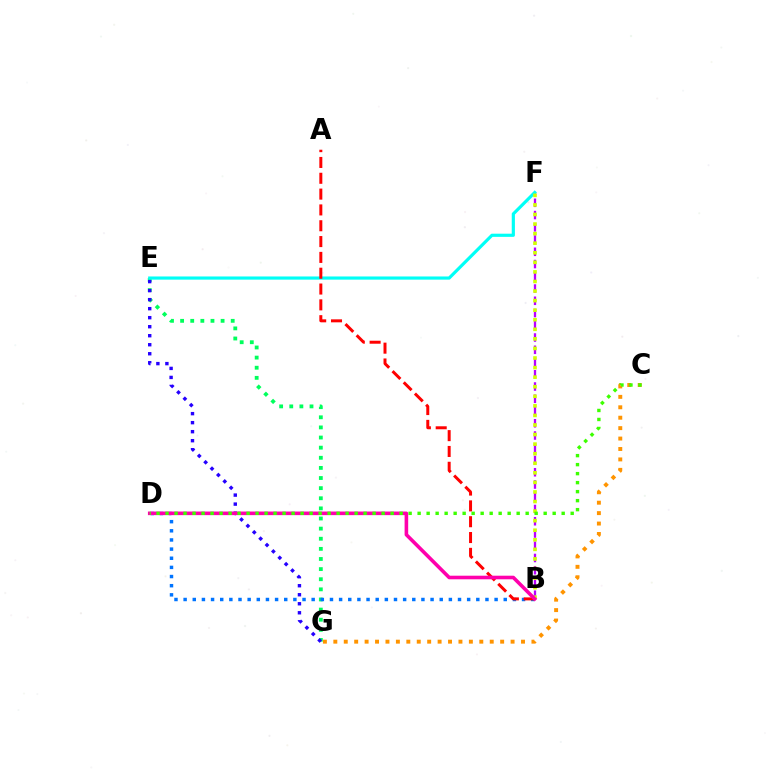{('B', 'F'): [{'color': '#b900ff', 'line_style': 'dashed', 'thickness': 1.66}, {'color': '#d1ff00', 'line_style': 'dotted', 'thickness': 2.6}], ('E', 'G'): [{'color': '#00ff5c', 'line_style': 'dotted', 'thickness': 2.75}, {'color': '#2500ff', 'line_style': 'dotted', 'thickness': 2.45}], ('C', 'G'): [{'color': '#ff9400', 'line_style': 'dotted', 'thickness': 2.83}], ('B', 'D'): [{'color': '#0074ff', 'line_style': 'dotted', 'thickness': 2.49}, {'color': '#ff00ac', 'line_style': 'solid', 'thickness': 2.59}], ('E', 'F'): [{'color': '#00fff6', 'line_style': 'solid', 'thickness': 2.28}], ('A', 'B'): [{'color': '#ff0000', 'line_style': 'dashed', 'thickness': 2.15}], ('C', 'D'): [{'color': '#3dff00', 'line_style': 'dotted', 'thickness': 2.45}]}